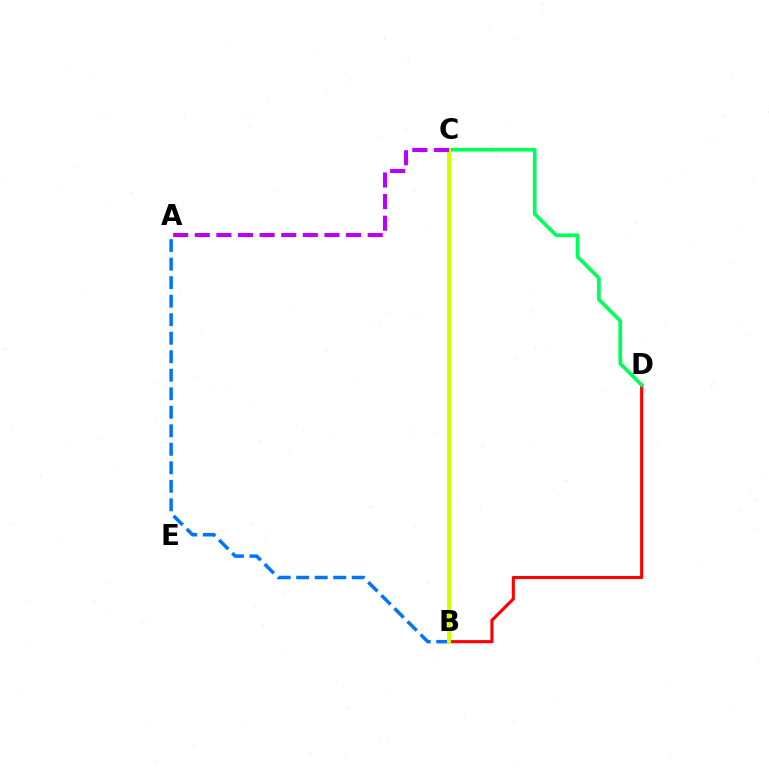{('A', 'B'): [{'color': '#0074ff', 'line_style': 'dashed', 'thickness': 2.52}], ('B', 'D'): [{'color': '#ff0000', 'line_style': 'solid', 'thickness': 2.24}], ('C', 'D'): [{'color': '#00ff5c', 'line_style': 'solid', 'thickness': 2.67}], ('B', 'C'): [{'color': '#d1ff00', 'line_style': 'solid', 'thickness': 2.86}], ('A', 'C'): [{'color': '#b900ff', 'line_style': 'dashed', 'thickness': 2.94}]}